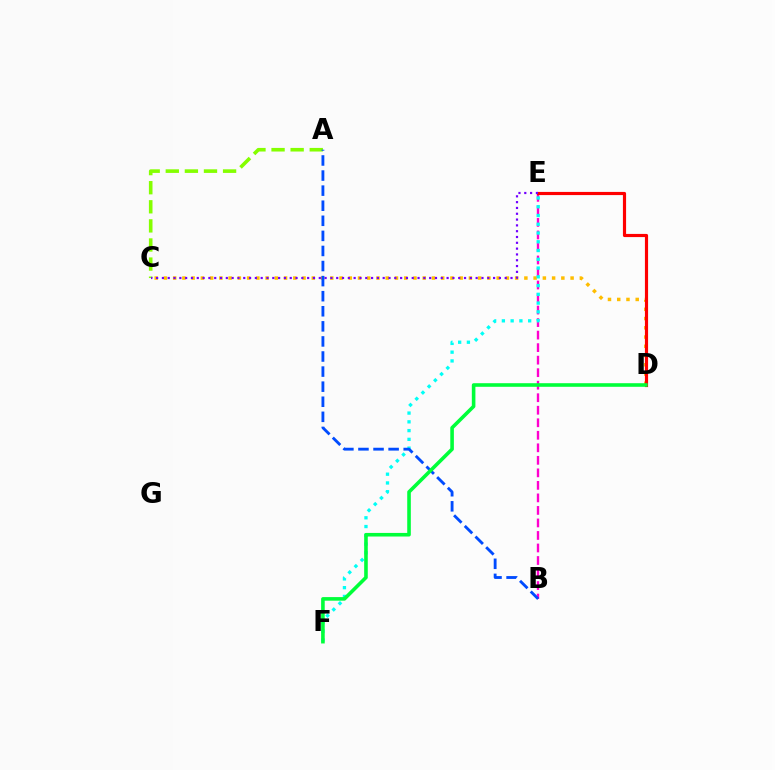{('C', 'D'): [{'color': '#ffbd00', 'line_style': 'dotted', 'thickness': 2.51}], ('B', 'E'): [{'color': '#ff00cf', 'line_style': 'dashed', 'thickness': 1.7}], ('E', 'F'): [{'color': '#00fff6', 'line_style': 'dotted', 'thickness': 2.38}], ('D', 'E'): [{'color': '#ff0000', 'line_style': 'solid', 'thickness': 2.28}], ('A', 'C'): [{'color': '#84ff00', 'line_style': 'dashed', 'thickness': 2.59}], ('C', 'E'): [{'color': '#7200ff', 'line_style': 'dotted', 'thickness': 1.58}], ('A', 'B'): [{'color': '#004bff', 'line_style': 'dashed', 'thickness': 2.05}], ('D', 'F'): [{'color': '#00ff39', 'line_style': 'solid', 'thickness': 2.59}]}